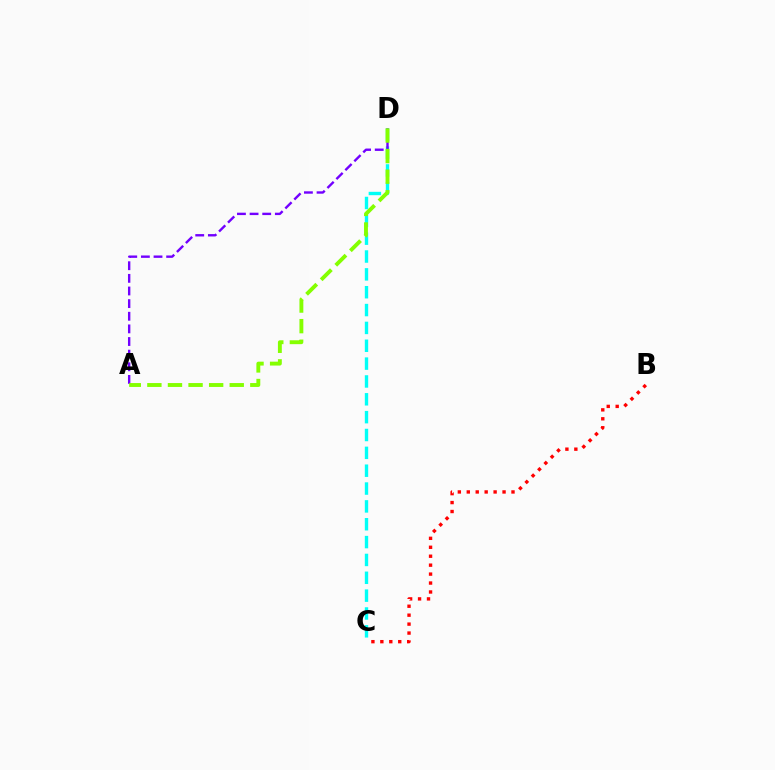{('C', 'D'): [{'color': '#00fff6', 'line_style': 'dashed', 'thickness': 2.42}], ('B', 'C'): [{'color': '#ff0000', 'line_style': 'dotted', 'thickness': 2.43}], ('A', 'D'): [{'color': '#7200ff', 'line_style': 'dashed', 'thickness': 1.72}, {'color': '#84ff00', 'line_style': 'dashed', 'thickness': 2.8}]}